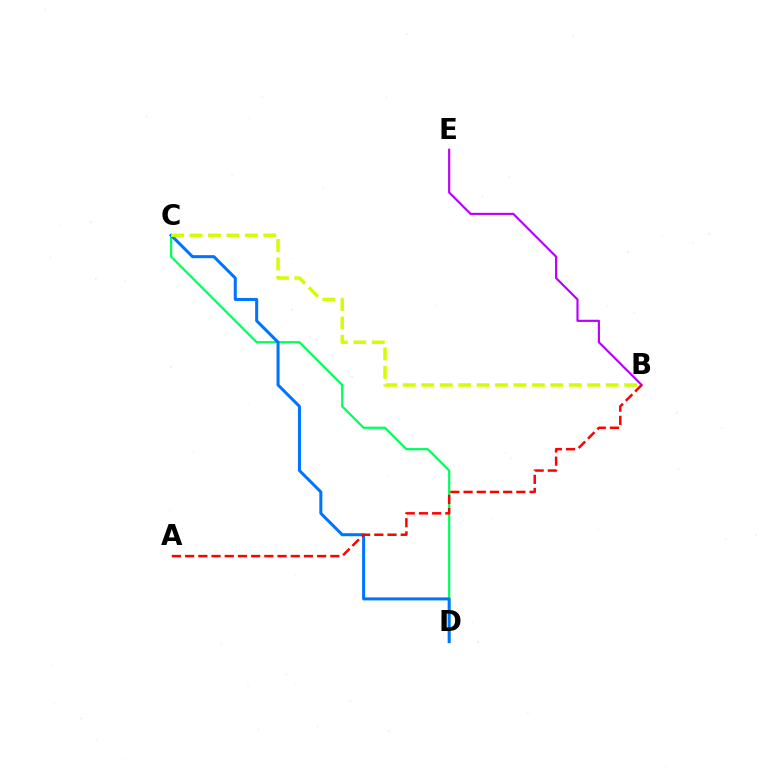{('C', 'D'): [{'color': '#00ff5c', 'line_style': 'solid', 'thickness': 1.61}, {'color': '#0074ff', 'line_style': 'solid', 'thickness': 2.18}], ('B', 'E'): [{'color': '#b900ff', 'line_style': 'solid', 'thickness': 1.55}], ('A', 'B'): [{'color': '#ff0000', 'line_style': 'dashed', 'thickness': 1.79}], ('B', 'C'): [{'color': '#d1ff00', 'line_style': 'dashed', 'thickness': 2.51}]}